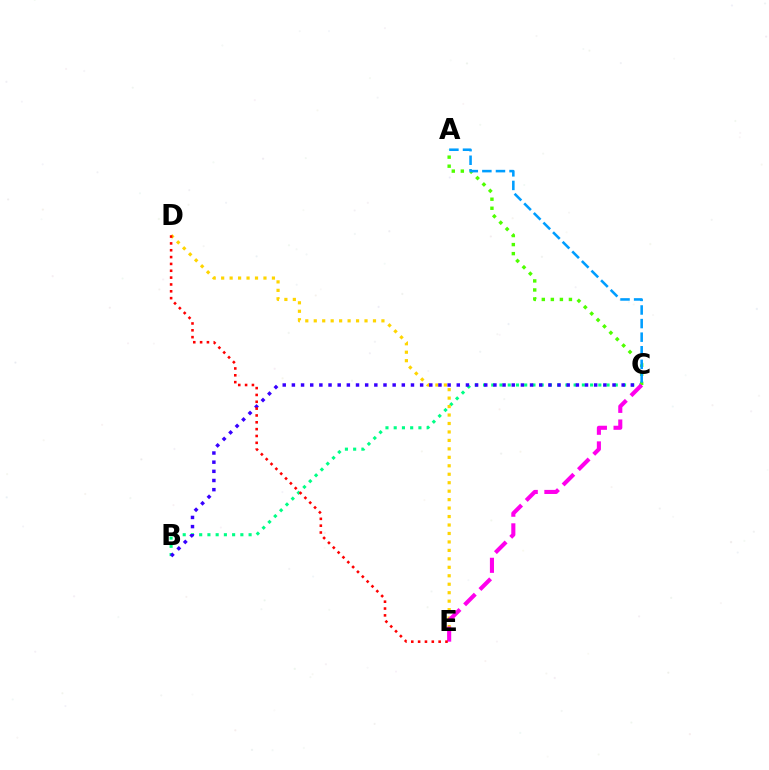{('B', 'C'): [{'color': '#00ff86', 'line_style': 'dotted', 'thickness': 2.24}, {'color': '#3700ff', 'line_style': 'dotted', 'thickness': 2.49}], ('D', 'E'): [{'color': '#ffd500', 'line_style': 'dotted', 'thickness': 2.3}, {'color': '#ff0000', 'line_style': 'dotted', 'thickness': 1.86}], ('A', 'C'): [{'color': '#4fff00', 'line_style': 'dotted', 'thickness': 2.46}, {'color': '#009eff', 'line_style': 'dashed', 'thickness': 1.85}], ('C', 'E'): [{'color': '#ff00ed', 'line_style': 'dashed', 'thickness': 2.94}]}